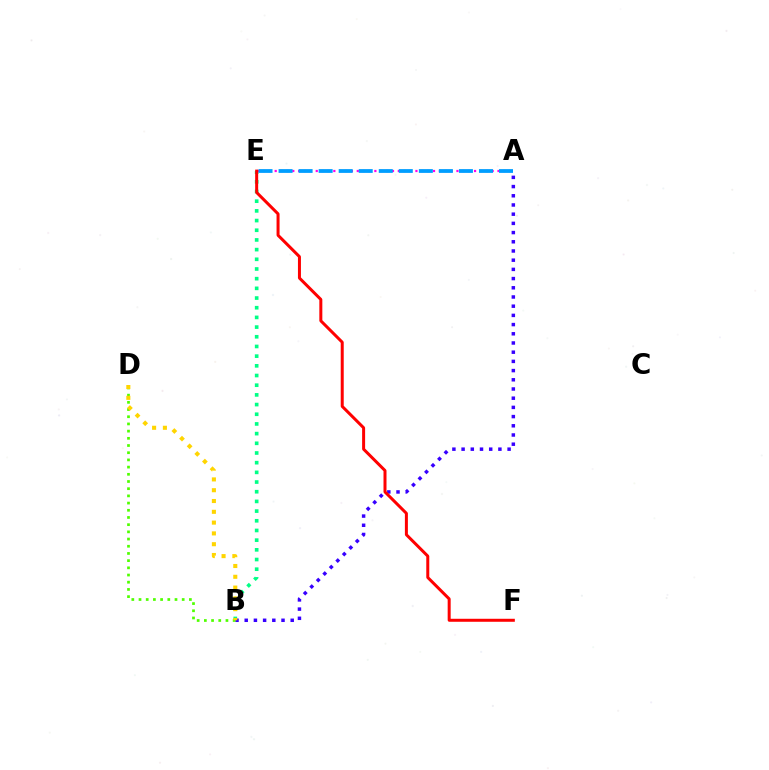{('B', 'E'): [{'color': '#00ff86', 'line_style': 'dotted', 'thickness': 2.63}], ('A', 'E'): [{'color': '#ff00ed', 'line_style': 'dotted', 'thickness': 1.59}, {'color': '#009eff', 'line_style': 'dashed', 'thickness': 2.72}], ('A', 'B'): [{'color': '#3700ff', 'line_style': 'dotted', 'thickness': 2.5}], ('B', 'D'): [{'color': '#4fff00', 'line_style': 'dotted', 'thickness': 1.96}, {'color': '#ffd500', 'line_style': 'dotted', 'thickness': 2.93}], ('E', 'F'): [{'color': '#ff0000', 'line_style': 'solid', 'thickness': 2.16}]}